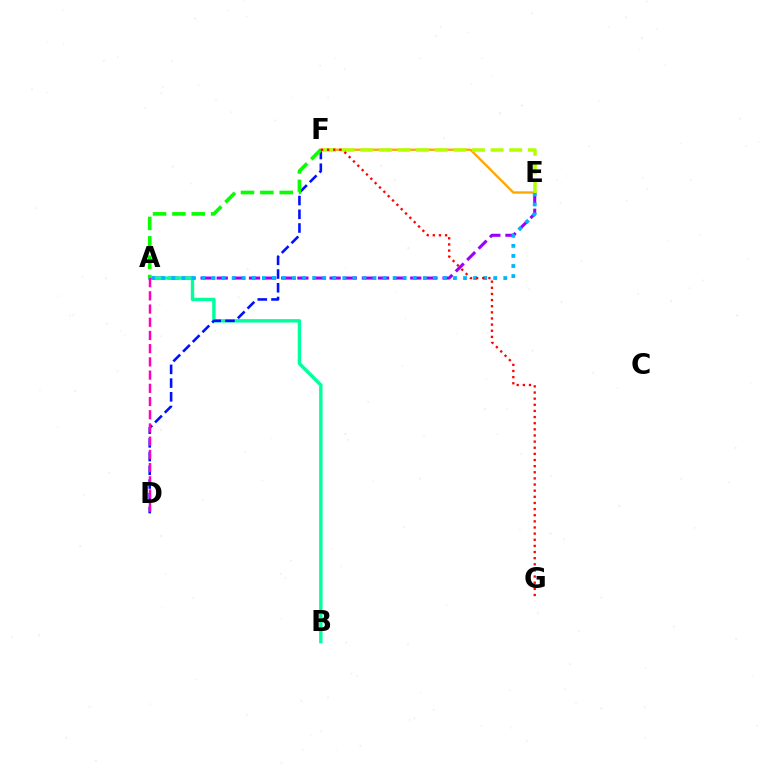{('E', 'F'): [{'color': '#ffa500', 'line_style': 'solid', 'thickness': 1.67}, {'color': '#b3ff00', 'line_style': 'dashed', 'thickness': 2.53}], ('A', 'E'): [{'color': '#9b00ff', 'line_style': 'dashed', 'thickness': 2.19}, {'color': '#00b5ff', 'line_style': 'dotted', 'thickness': 2.73}], ('A', 'B'): [{'color': '#00ff9d', 'line_style': 'solid', 'thickness': 2.45}], ('D', 'F'): [{'color': '#0010ff', 'line_style': 'dashed', 'thickness': 1.86}], ('A', 'F'): [{'color': '#08ff00', 'line_style': 'dashed', 'thickness': 2.63}], ('A', 'D'): [{'color': '#ff00bd', 'line_style': 'dashed', 'thickness': 1.8}], ('F', 'G'): [{'color': '#ff0000', 'line_style': 'dotted', 'thickness': 1.67}]}